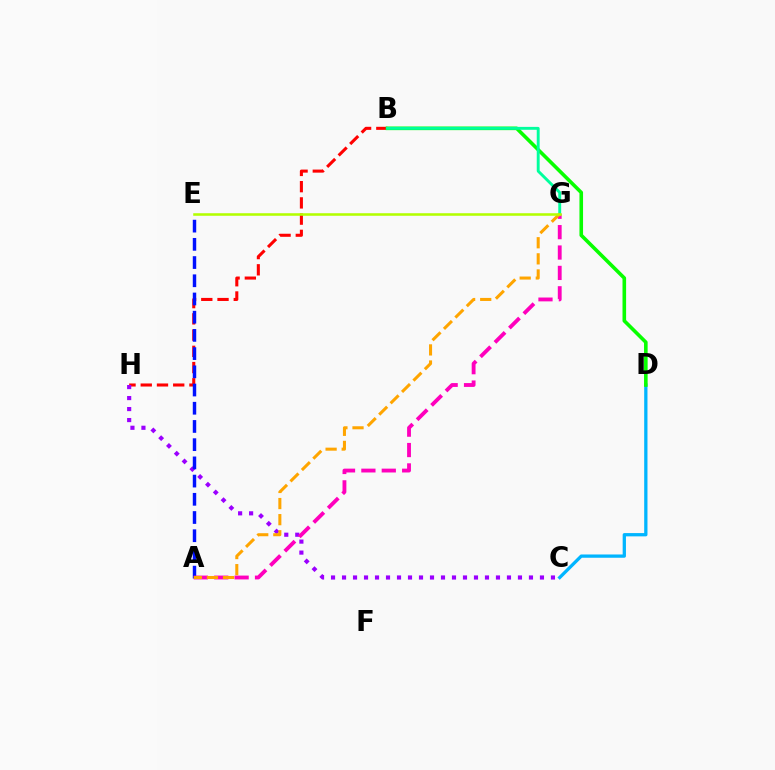{('B', 'H'): [{'color': '#ff0000', 'line_style': 'dashed', 'thickness': 2.21}], ('C', 'D'): [{'color': '#00b5ff', 'line_style': 'solid', 'thickness': 2.36}], ('B', 'D'): [{'color': '#08ff00', 'line_style': 'solid', 'thickness': 2.59}], ('B', 'G'): [{'color': '#00ff9d', 'line_style': 'solid', 'thickness': 2.09}], ('C', 'H'): [{'color': '#9b00ff', 'line_style': 'dotted', 'thickness': 2.99}], ('A', 'E'): [{'color': '#0010ff', 'line_style': 'dashed', 'thickness': 2.47}], ('A', 'G'): [{'color': '#ff00bd', 'line_style': 'dashed', 'thickness': 2.77}, {'color': '#ffa500', 'line_style': 'dashed', 'thickness': 2.19}], ('E', 'G'): [{'color': '#b3ff00', 'line_style': 'solid', 'thickness': 1.84}]}